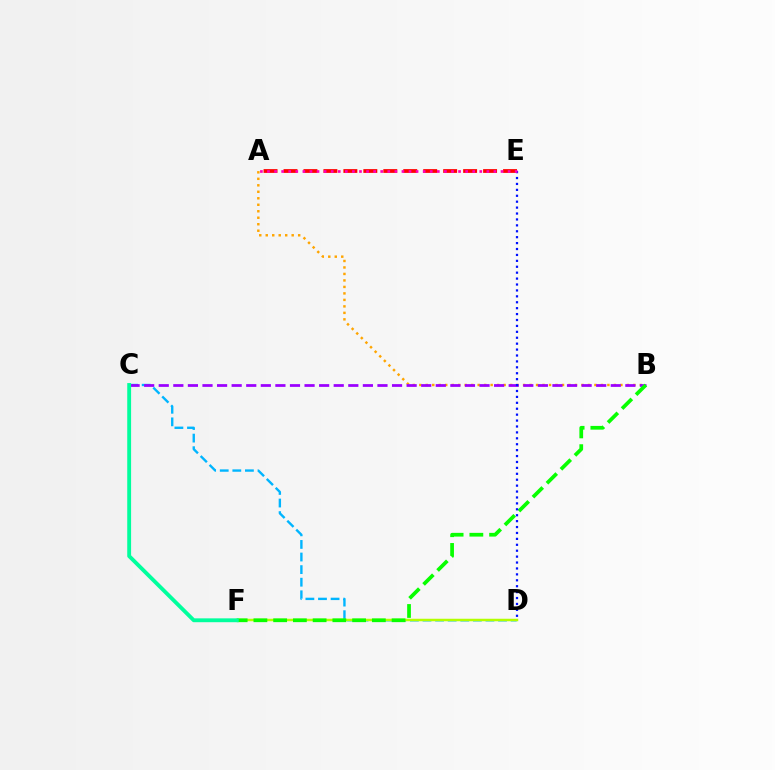{('A', 'E'): [{'color': '#ff0000', 'line_style': 'dashed', 'thickness': 2.71}, {'color': '#ff00bd', 'line_style': 'dotted', 'thickness': 1.92}], ('C', 'D'): [{'color': '#00b5ff', 'line_style': 'dashed', 'thickness': 1.71}], ('D', 'F'): [{'color': '#b3ff00', 'line_style': 'solid', 'thickness': 1.8}], ('A', 'B'): [{'color': '#ffa500', 'line_style': 'dotted', 'thickness': 1.76}], ('B', 'C'): [{'color': '#9b00ff', 'line_style': 'dashed', 'thickness': 1.98}], ('B', 'F'): [{'color': '#08ff00', 'line_style': 'dashed', 'thickness': 2.68}], ('C', 'F'): [{'color': '#00ff9d', 'line_style': 'solid', 'thickness': 2.77}], ('D', 'E'): [{'color': '#0010ff', 'line_style': 'dotted', 'thickness': 1.61}]}